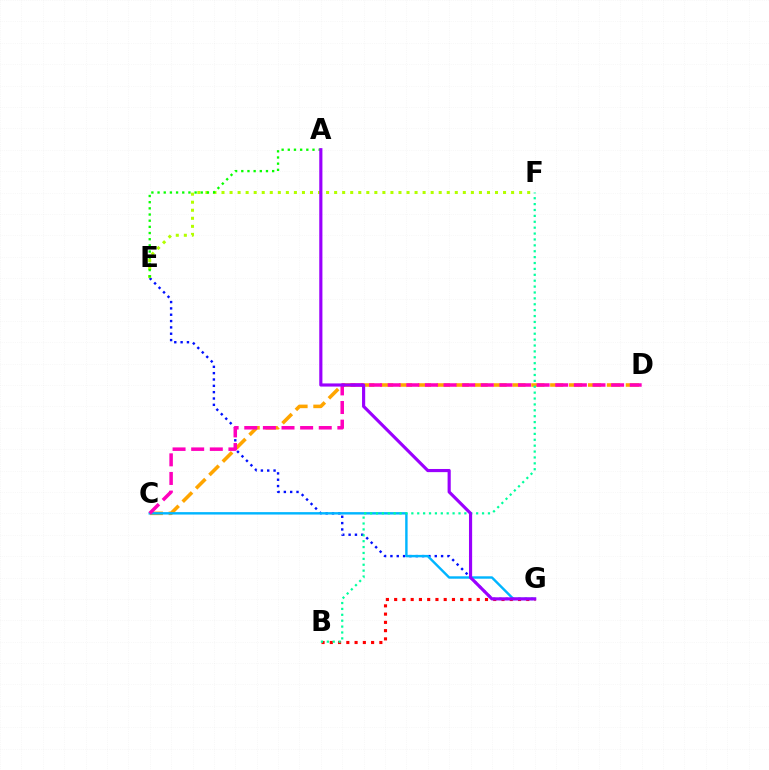{('E', 'G'): [{'color': '#0010ff', 'line_style': 'dotted', 'thickness': 1.72}], ('C', 'D'): [{'color': '#ffa500', 'line_style': 'dashed', 'thickness': 2.57}, {'color': '#ff00bd', 'line_style': 'dashed', 'thickness': 2.53}], ('C', 'G'): [{'color': '#00b5ff', 'line_style': 'solid', 'thickness': 1.74}], ('B', 'G'): [{'color': '#ff0000', 'line_style': 'dotted', 'thickness': 2.24}], ('E', 'F'): [{'color': '#b3ff00', 'line_style': 'dotted', 'thickness': 2.19}], ('A', 'E'): [{'color': '#08ff00', 'line_style': 'dotted', 'thickness': 1.68}], ('B', 'F'): [{'color': '#00ff9d', 'line_style': 'dotted', 'thickness': 1.6}], ('A', 'G'): [{'color': '#9b00ff', 'line_style': 'solid', 'thickness': 2.27}]}